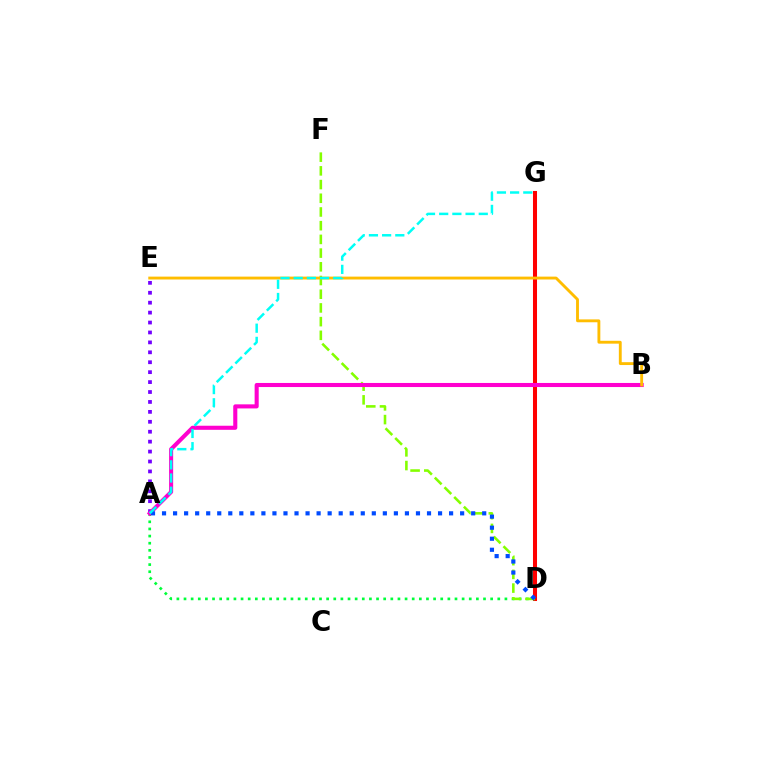{('A', 'E'): [{'color': '#7200ff', 'line_style': 'dotted', 'thickness': 2.7}], ('D', 'G'): [{'color': '#ff0000', 'line_style': 'solid', 'thickness': 2.91}], ('A', 'D'): [{'color': '#00ff39', 'line_style': 'dotted', 'thickness': 1.94}, {'color': '#004bff', 'line_style': 'dotted', 'thickness': 3.0}], ('D', 'F'): [{'color': '#84ff00', 'line_style': 'dashed', 'thickness': 1.86}], ('A', 'B'): [{'color': '#ff00cf', 'line_style': 'solid', 'thickness': 2.94}], ('B', 'E'): [{'color': '#ffbd00', 'line_style': 'solid', 'thickness': 2.06}], ('A', 'G'): [{'color': '#00fff6', 'line_style': 'dashed', 'thickness': 1.79}]}